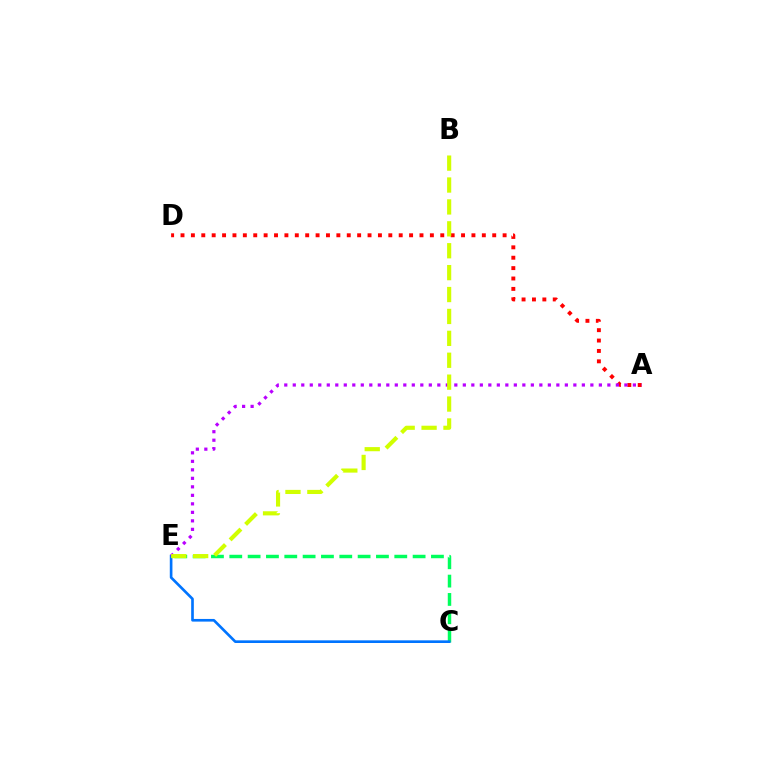{('C', 'E'): [{'color': '#00ff5c', 'line_style': 'dashed', 'thickness': 2.49}, {'color': '#0074ff', 'line_style': 'solid', 'thickness': 1.91}], ('A', 'D'): [{'color': '#ff0000', 'line_style': 'dotted', 'thickness': 2.82}], ('A', 'E'): [{'color': '#b900ff', 'line_style': 'dotted', 'thickness': 2.31}], ('B', 'E'): [{'color': '#d1ff00', 'line_style': 'dashed', 'thickness': 2.98}]}